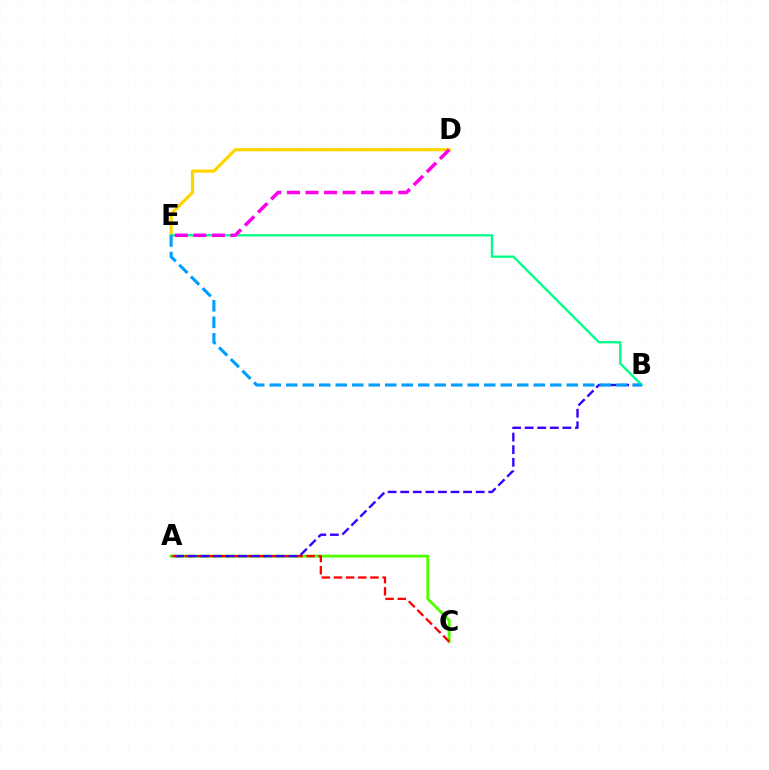{('A', 'C'): [{'color': '#4fff00', 'line_style': 'solid', 'thickness': 2.06}, {'color': '#ff0000', 'line_style': 'dashed', 'thickness': 1.65}], ('D', 'E'): [{'color': '#ffd500', 'line_style': 'solid', 'thickness': 2.32}, {'color': '#ff00ed', 'line_style': 'dashed', 'thickness': 2.52}], ('A', 'B'): [{'color': '#3700ff', 'line_style': 'dashed', 'thickness': 1.71}], ('B', 'E'): [{'color': '#00ff86', 'line_style': 'solid', 'thickness': 1.69}, {'color': '#009eff', 'line_style': 'dashed', 'thickness': 2.24}]}